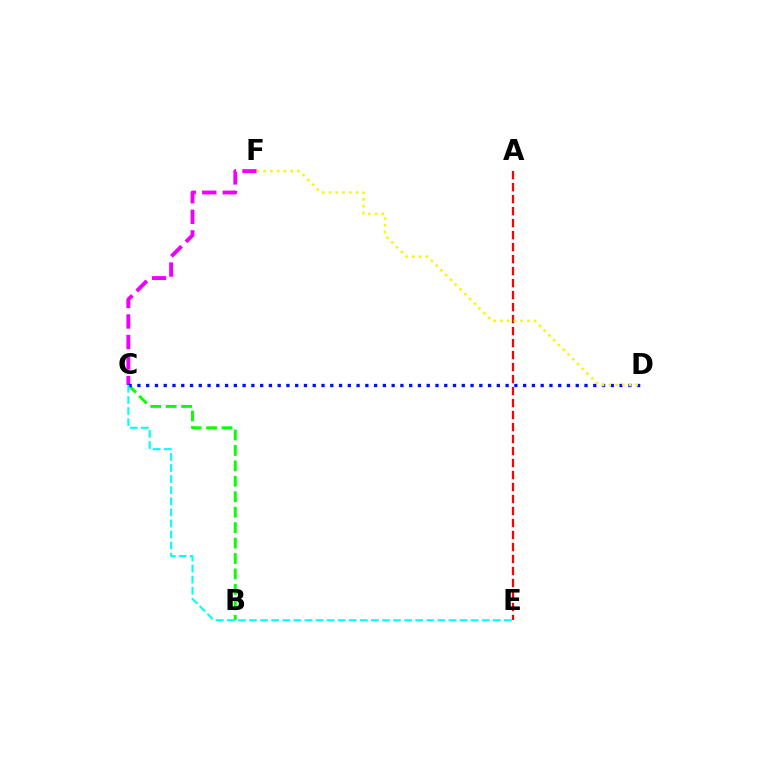{('A', 'E'): [{'color': '#ff0000', 'line_style': 'dashed', 'thickness': 1.63}], ('B', 'C'): [{'color': '#08ff00', 'line_style': 'dashed', 'thickness': 2.1}], ('C', 'F'): [{'color': '#ee00ff', 'line_style': 'dashed', 'thickness': 2.79}], ('C', 'D'): [{'color': '#0010ff', 'line_style': 'dotted', 'thickness': 2.38}], ('C', 'E'): [{'color': '#00fff6', 'line_style': 'dashed', 'thickness': 1.51}], ('D', 'F'): [{'color': '#fcf500', 'line_style': 'dotted', 'thickness': 1.83}]}